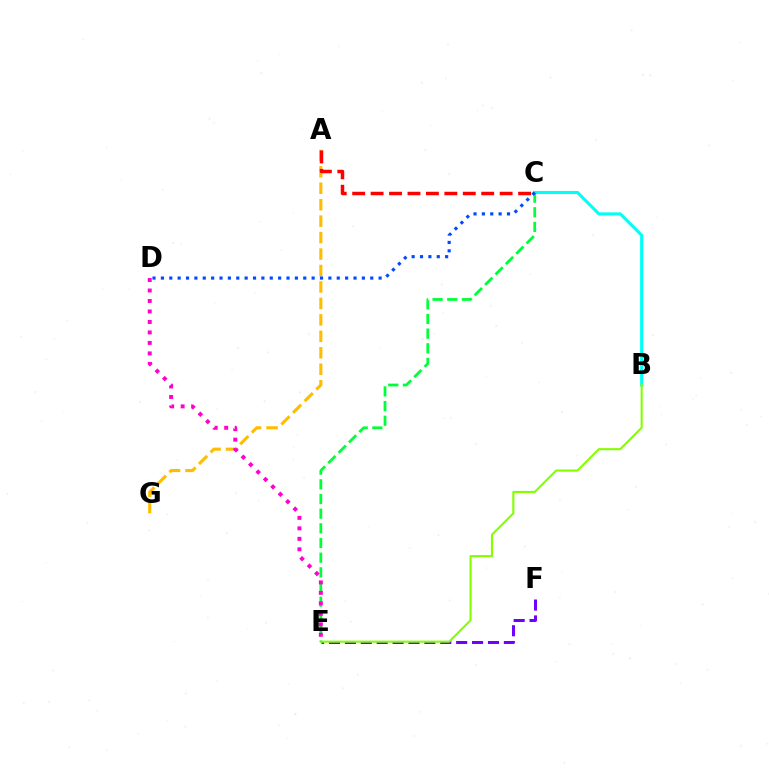{('B', 'C'): [{'color': '#00fff6', 'line_style': 'solid', 'thickness': 2.23}], ('E', 'F'): [{'color': '#7200ff', 'line_style': 'dashed', 'thickness': 2.16}], ('A', 'G'): [{'color': '#ffbd00', 'line_style': 'dashed', 'thickness': 2.24}], ('B', 'E'): [{'color': '#84ff00', 'line_style': 'solid', 'thickness': 1.51}], ('C', 'E'): [{'color': '#00ff39', 'line_style': 'dashed', 'thickness': 1.99}], ('C', 'D'): [{'color': '#004bff', 'line_style': 'dotted', 'thickness': 2.28}], ('D', 'E'): [{'color': '#ff00cf', 'line_style': 'dotted', 'thickness': 2.85}], ('A', 'C'): [{'color': '#ff0000', 'line_style': 'dashed', 'thickness': 2.5}]}